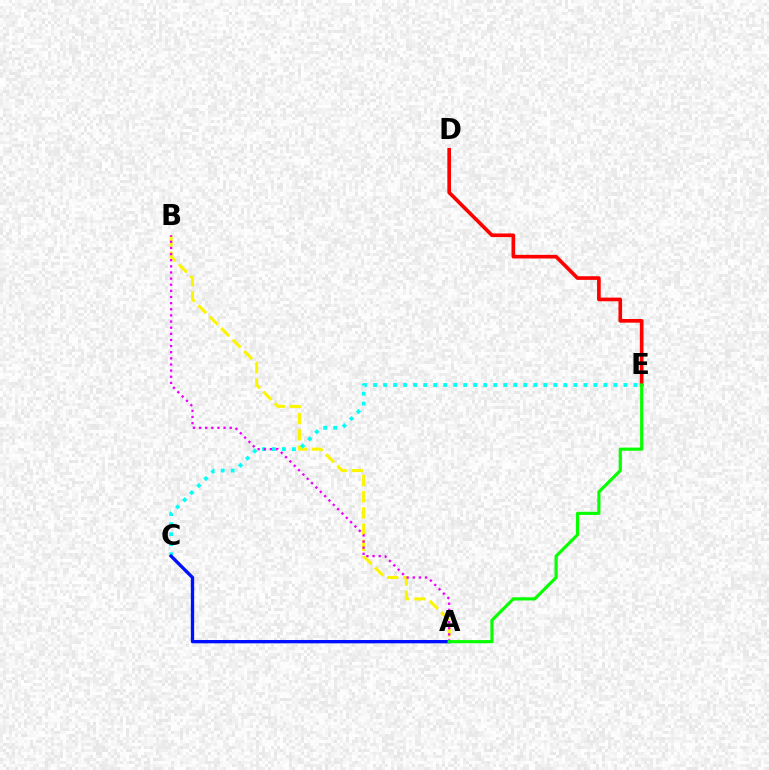{('A', 'B'): [{'color': '#fcf500', 'line_style': 'dashed', 'thickness': 2.2}, {'color': '#ee00ff', 'line_style': 'dotted', 'thickness': 1.67}], ('D', 'E'): [{'color': '#ff0000', 'line_style': 'solid', 'thickness': 2.63}], ('C', 'E'): [{'color': '#00fff6', 'line_style': 'dotted', 'thickness': 2.72}], ('A', 'C'): [{'color': '#0010ff', 'line_style': 'solid', 'thickness': 2.39}], ('A', 'E'): [{'color': '#08ff00', 'line_style': 'solid', 'thickness': 2.27}]}